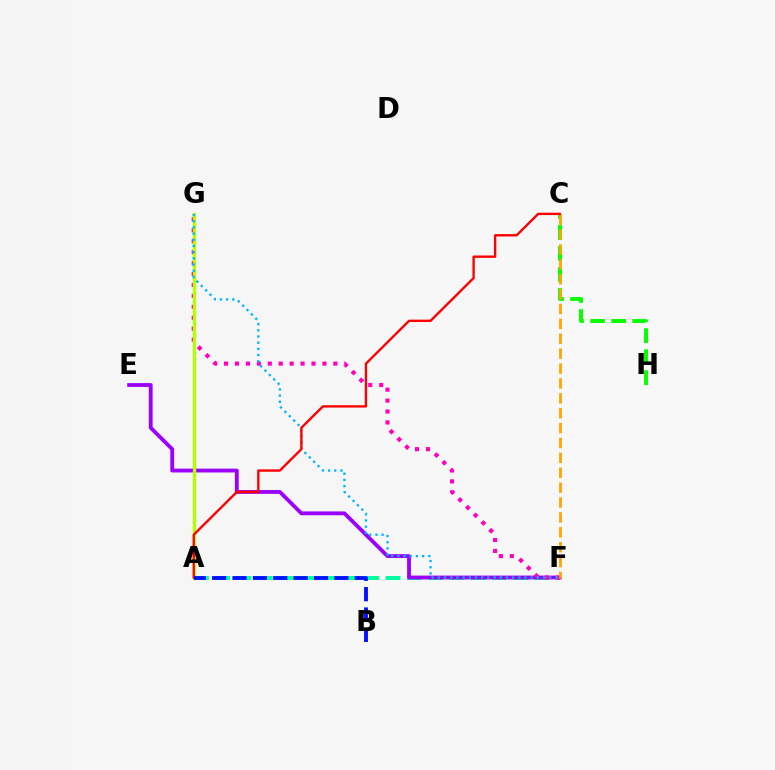{('A', 'F'): [{'color': '#00ff9d', 'line_style': 'dashed', 'thickness': 2.89}], ('C', 'H'): [{'color': '#08ff00', 'line_style': 'dashed', 'thickness': 2.86}], ('E', 'F'): [{'color': '#9b00ff', 'line_style': 'solid', 'thickness': 2.76}], ('F', 'G'): [{'color': '#ff00bd', 'line_style': 'dotted', 'thickness': 2.97}, {'color': '#00b5ff', 'line_style': 'dotted', 'thickness': 1.68}], ('A', 'G'): [{'color': '#b3ff00', 'line_style': 'solid', 'thickness': 2.38}], ('C', 'F'): [{'color': '#ffa500', 'line_style': 'dashed', 'thickness': 2.02}], ('A', 'C'): [{'color': '#ff0000', 'line_style': 'solid', 'thickness': 1.71}], ('A', 'B'): [{'color': '#0010ff', 'line_style': 'dashed', 'thickness': 2.77}]}